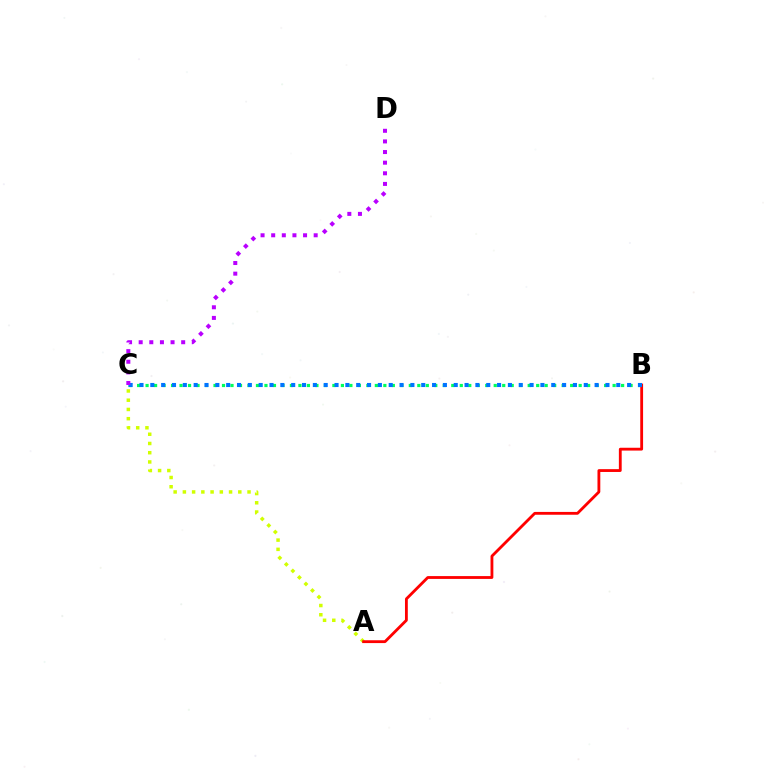{('B', 'C'): [{'color': '#00ff5c', 'line_style': 'dotted', 'thickness': 2.31}, {'color': '#0074ff', 'line_style': 'dotted', 'thickness': 2.94}], ('A', 'C'): [{'color': '#d1ff00', 'line_style': 'dotted', 'thickness': 2.51}], ('A', 'B'): [{'color': '#ff0000', 'line_style': 'solid', 'thickness': 2.03}], ('C', 'D'): [{'color': '#b900ff', 'line_style': 'dotted', 'thickness': 2.89}]}